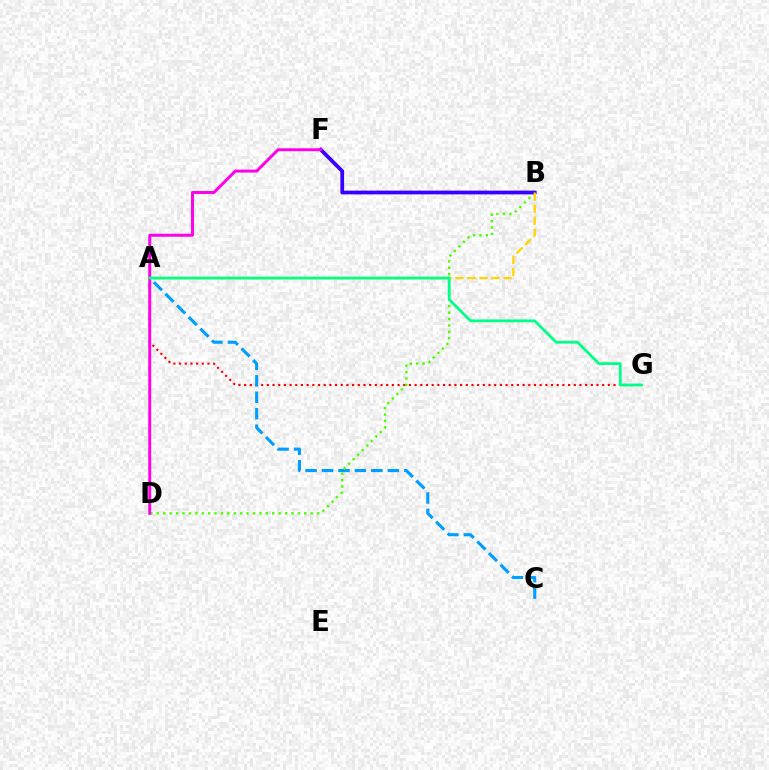{('A', 'G'): [{'color': '#ff0000', 'line_style': 'dotted', 'thickness': 1.54}, {'color': '#00ff86', 'line_style': 'solid', 'thickness': 2.0}], ('A', 'C'): [{'color': '#009eff', 'line_style': 'dashed', 'thickness': 2.23}], ('B', 'D'): [{'color': '#4fff00', 'line_style': 'dotted', 'thickness': 1.74}], ('B', 'F'): [{'color': '#3700ff', 'line_style': 'solid', 'thickness': 2.7}], ('A', 'B'): [{'color': '#ffd500', 'line_style': 'dashed', 'thickness': 1.63}], ('D', 'F'): [{'color': '#ff00ed', 'line_style': 'solid', 'thickness': 2.13}]}